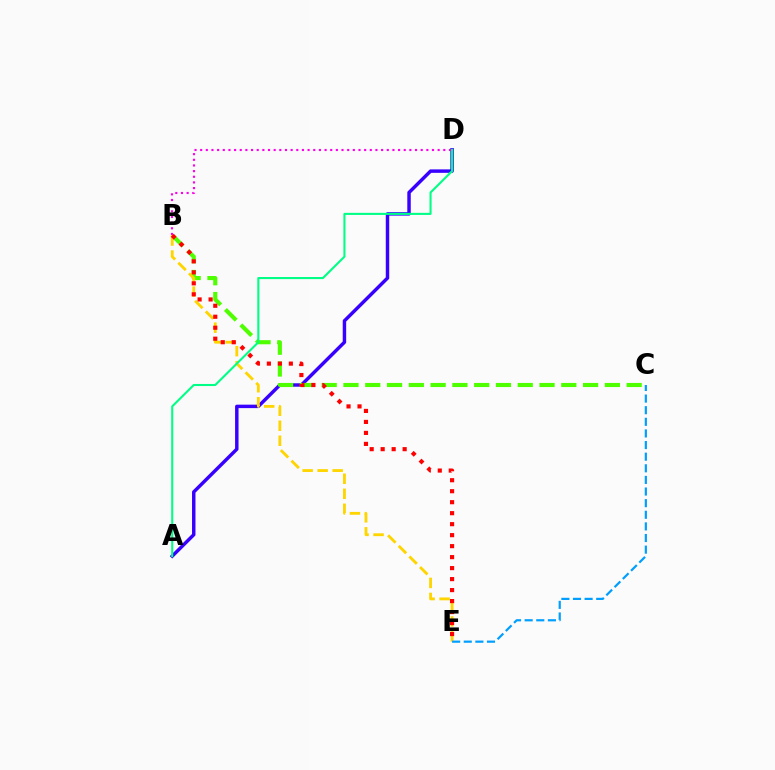{('A', 'D'): [{'color': '#3700ff', 'line_style': 'solid', 'thickness': 2.48}, {'color': '#00ff86', 'line_style': 'solid', 'thickness': 1.5}], ('B', 'C'): [{'color': '#4fff00', 'line_style': 'dashed', 'thickness': 2.96}], ('B', 'E'): [{'color': '#ffd500', 'line_style': 'dashed', 'thickness': 2.04}, {'color': '#ff0000', 'line_style': 'dotted', 'thickness': 2.99}], ('C', 'E'): [{'color': '#009eff', 'line_style': 'dashed', 'thickness': 1.58}], ('B', 'D'): [{'color': '#ff00ed', 'line_style': 'dotted', 'thickness': 1.54}]}